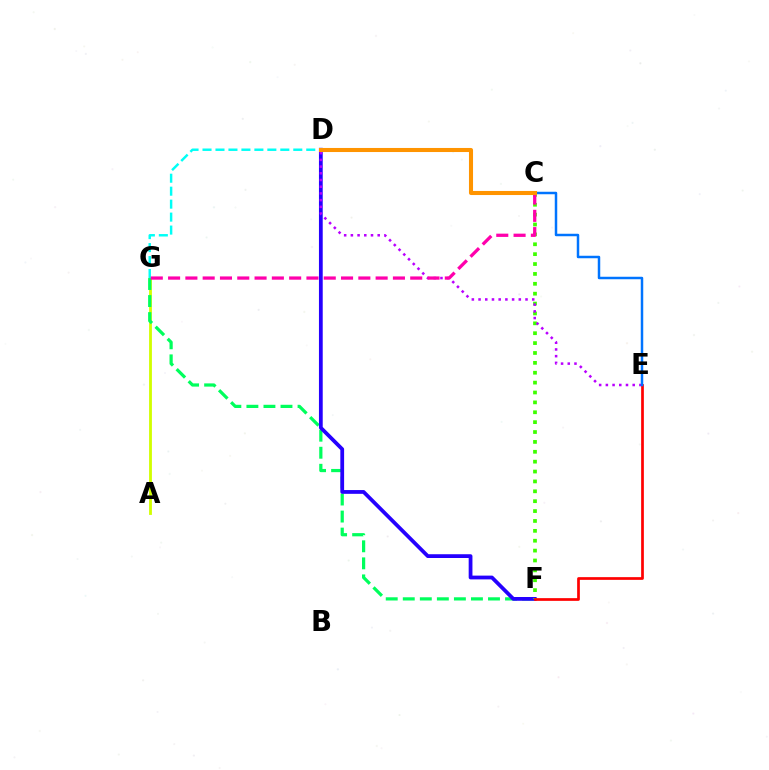{('A', 'G'): [{'color': '#d1ff00', 'line_style': 'solid', 'thickness': 2.03}], ('F', 'G'): [{'color': '#00ff5c', 'line_style': 'dashed', 'thickness': 2.32}], ('D', 'F'): [{'color': '#2500ff', 'line_style': 'solid', 'thickness': 2.71}], ('C', 'F'): [{'color': '#3dff00', 'line_style': 'dotted', 'thickness': 2.68}], ('D', 'E'): [{'color': '#b900ff', 'line_style': 'dotted', 'thickness': 1.82}], ('D', 'G'): [{'color': '#00fff6', 'line_style': 'dashed', 'thickness': 1.76}], ('E', 'F'): [{'color': '#ff0000', 'line_style': 'solid', 'thickness': 1.95}], ('C', 'E'): [{'color': '#0074ff', 'line_style': 'solid', 'thickness': 1.79}], ('C', 'G'): [{'color': '#ff00ac', 'line_style': 'dashed', 'thickness': 2.35}], ('C', 'D'): [{'color': '#ff9400', 'line_style': 'solid', 'thickness': 2.93}]}